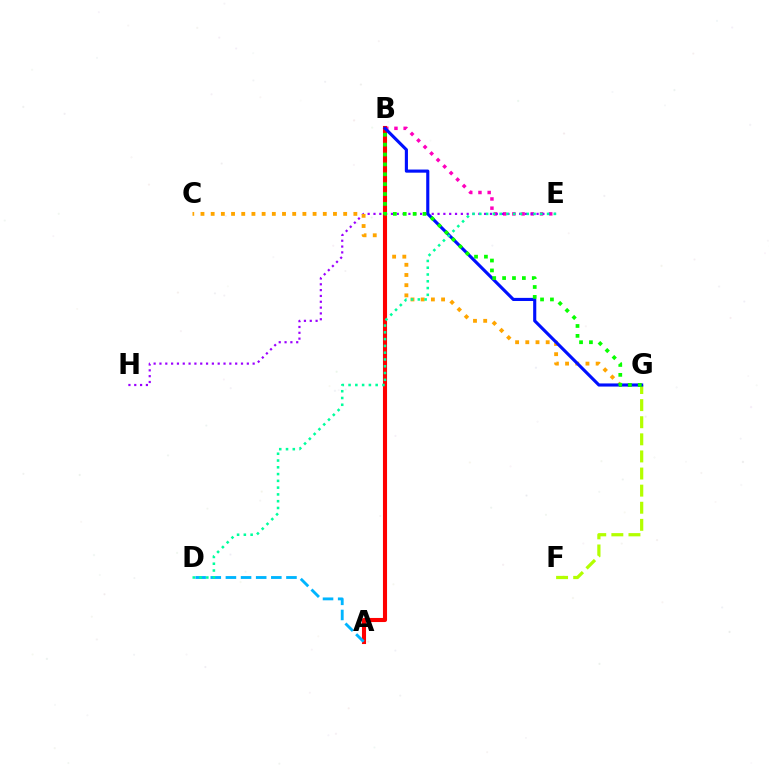{('B', 'E'): [{'color': '#ff00bd', 'line_style': 'dotted', 'thickness': 2.5}], ('E', 'H'): [{'color': '#9b00ff', 'line_style': 'dotted', 'thickness': 1.58}], ('C', 'G'): [{'color': '#ffa500', 'line_style': 'dotted', 'thickness': 2.77}], ('F', 'G'): [{'color': '#b3ff00', 'line_style': 'dashed', 'thickness': 2.32}], ('A', 'B'): [{'color': '#ff0000', 'line_style': 'solid', 'thickness': 2.94}], ('A', 'D'): [{'color': '#00b5ff', 'line_style': 'dashed', 'thickness': 2.06}], ('B', 'G'): [{'color': '#0010ff', 'line_style': 'solid', 'thickness': 2.25}, {'color': '#08ff00', 'line_style': 'dotted', 'thickness': 2.69}], ('D', 'E'): [{'color': '#00ff9d', 'line_style': 'dotted', 'thickness': 1.84}]}